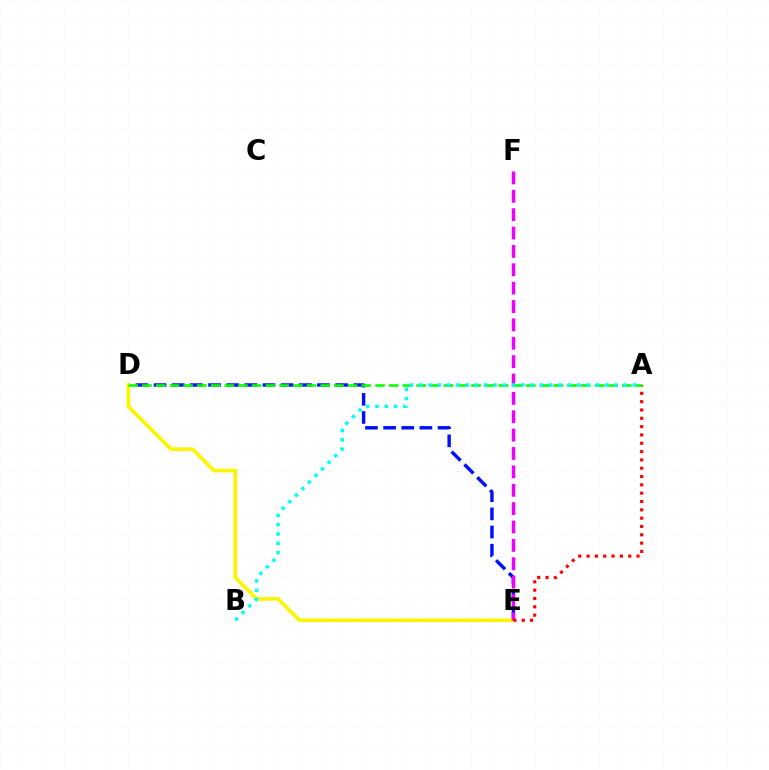{('D', 'E'): [{'color': '#0010ff', 'line_style': 'dashed', 'thickness': 2.47}, {'color': '#fcf500', 'line_style': 'solid', 'thickness': 2.62}], ('E', 'F'): [{'color': '#ee00ff', 'line_style': 'dashed', 'thickness': 2.5}], ('A', 'E'): [{'color': '#ff0000', 'line_style': 'dotted', 'thickness': 2.26}], ('A', 'D'): [{'color': '#08ff00', 'line_style': 'dashed', 'thickness': 1.86}], ('A', 'B'): [{'color': '#00fff6', 'line_style': 'dotted', 'thickness': 2.52}]}